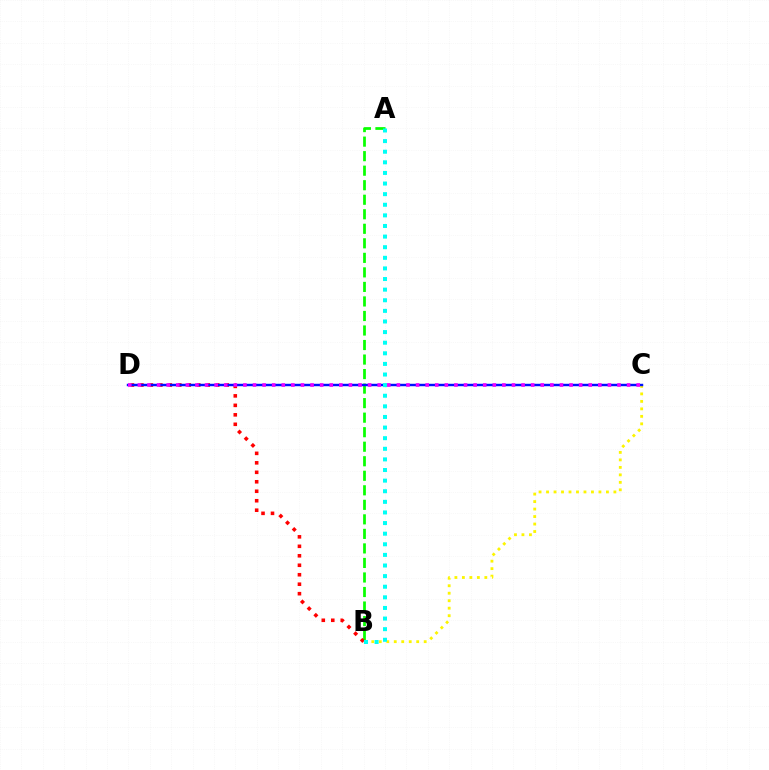{('A', 'B'): [{'color': '#08ff00', 'line_style': 'dashed', 'thickness': 1.97}, {'color': '#00fff6', 'line_style': 'dotted', 'thickness': 2.88}], ('B', 'C'): [{'color': '#fcf500', 'line_style': 'dotted', 'thickness': 2.03}], ('B', 'D'): [{'color': '#ff0000', 'line_style': 'dotted', 'thickness': 2.57}], ('C', 'D'): [{'color': '#0010ff', 'line_style': 'solid', 'thickness': 1.75}, {'color': '#ee00ff', 'line_style': 'dotted', 'thickness': 2.61}]}